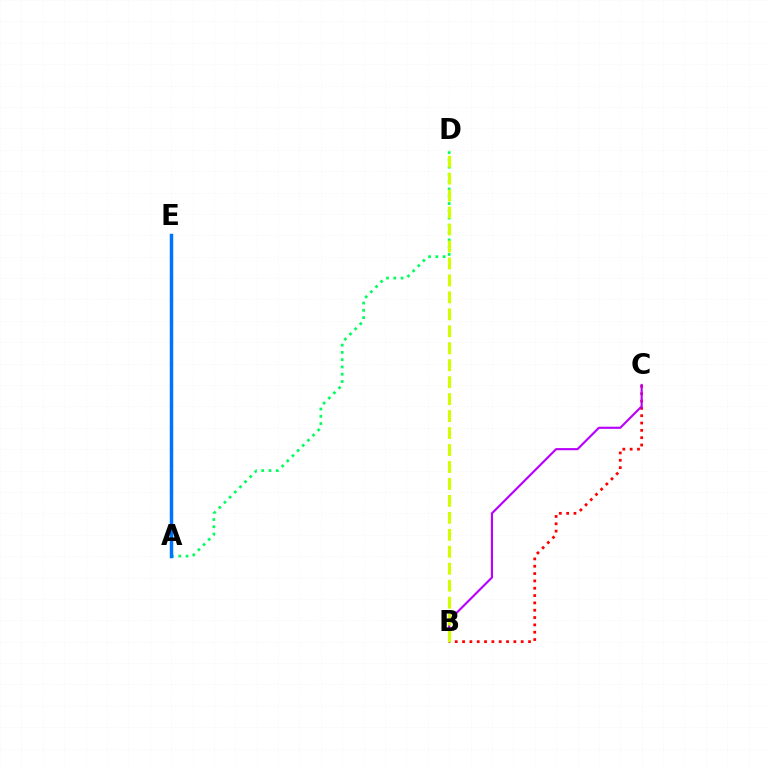{('A', 'D'): [{'color': '#00ff5c', 'line_style': 'dotted', 'thickness': 1.98}], ('B', 'C'): [{'color': '#ff0000', 'line_style': 'dotted', 'thickness': 1.99}, {'color': '#b900ff', 'line_style': 'solid', 'thickness': 1.54}], ('A', 'E'): [{'color': '#0074ff', 'line_style': 'solid', 'thickness': 2.51}], ('B', 'D'): [{'color': '#d1ff00', 'line_style': 'dashed', 'thickness': 2.3}]}